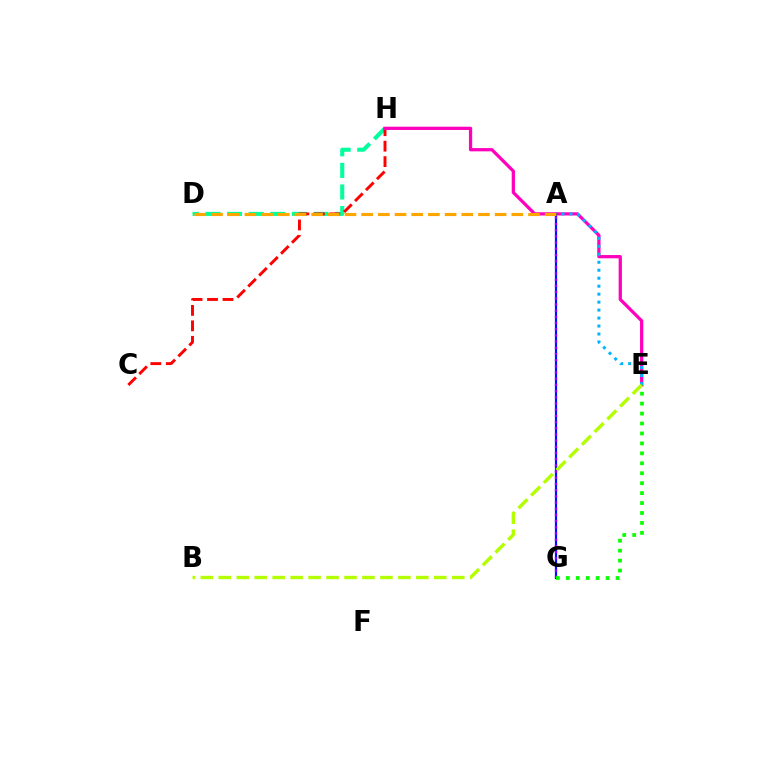{('D', 'H'): [{'color': '#00ff9d', 'line_style': 'dashed', 'thickness': 2.93}], ('C', 'H'): [{'color': '#ff0000', 'line_style': 'dashed', 'thickness': 2.1}], ('E', 'H'): [{'color': '#ff00bd', 'line_style': 'solid', 'thickness': 2.34}], ('A', 'E'): [{'color': '#00b5ff', 'line_style': 'dotted', 'thickness': 2.17}], ('A', 'G'): [{'color': '#0010ff', 'line_style': 'solid', 'thickness': 1.58}, {'color': '#9b00ff', 'line_style': 'dotted', 'thickness': 1.68}], ('A', 'D'): [{'color': '#ffa500', 'line_style': 'dashed', 'thickness': 2.27}], ('E', 'G'): [{'color': '#08ff00', 'line_style': 'dotted', 'thickness': 2.7}], ('B', 'E'): [{'color': '#b3ff00', 'line_style': 'dashed', 'thickness': 2.44}]}